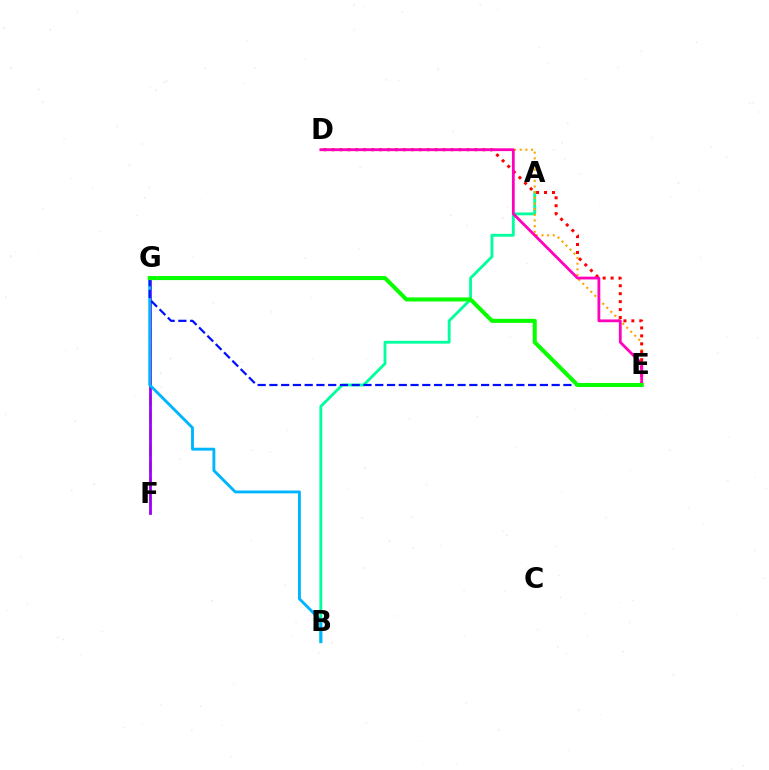{('A', 'B'): [{'color': '#00ff9d', 'line_style': 'solid', 'thickness': 2.05}], ('F', 'G'): [{'color': '#b3ff00', 'line_style': 'dashed', 'thickness': 2.26}, {'color': '#9b00ff', 'line_style': 'solid', 'thickness': 2.0}], ('D', 'E'): [{'color': '#ffa500', 'line_style': 'dotted', 'thickness': 1.53}, {'color': '#ff0000', 'line_style': 'dotted', 'thickness': 2.16}, {'color': '#ff00bd', 'line_style': 'solid', 'thickness': 2.0}], ('B', 'G'): [{'color': '#00b5ff', 'line_style': 'solid', 'thickness': 2.07}], ('E', 'G'): [{'color': '#0010ff', 'line_style': 'dashed', 'thickness': 1.6}, {'color': '#08ff00', 'line_style': 'solid', 'thickness': 2.91}]}